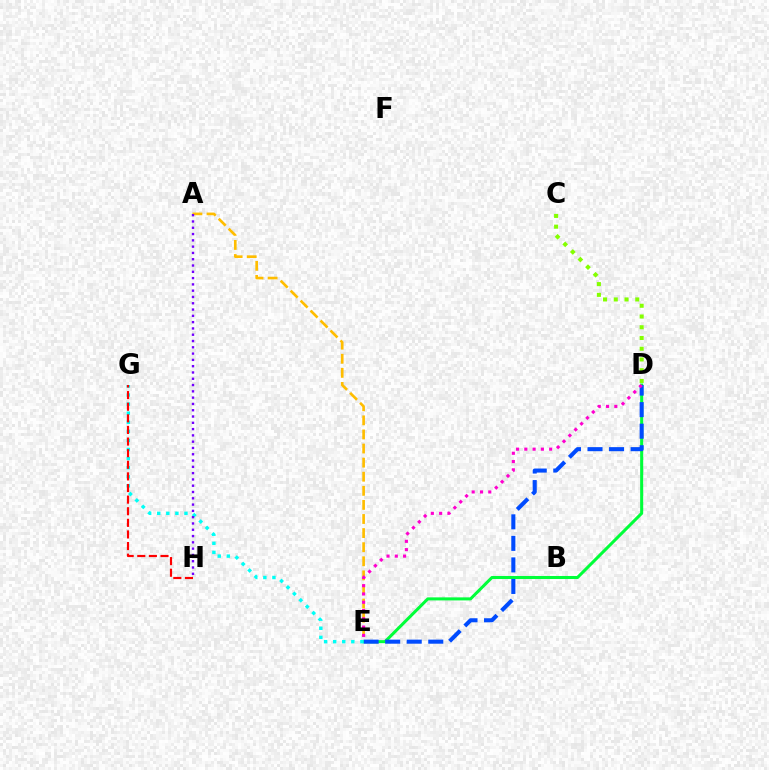{('A', 'E'): [{'color': '#ffbd00', 'line_style': 'dashed', 'thickness': 1.91}], ('D', 'E'): [{'color': '#00ff39', 'line_style': 'solid', 'thickness': 2.19}, {'color': '#004bff', 'line_style': 'dashed', 'thickness': 2.93}, {'color': '#ff00cf', 'line_style': 'dotted', 'thickness': 2.25}], ('E', 'G'): [{'color': '#00fff6', 'line_style': 'dotted', 'thickness': 2.47}], ('A', 'H'): [{'color': '#7200ff', 'line_style': 'dotted', 'thickness': 1.71}], ('G', 'H'): [{'color': '#ff0000', 'line_style': 'dashed', 'thickness': 1.58}], ('C', 'D'): [{'color': '#84ff00', 'line_style': 'dotted', 'thickness': 2.92}]}